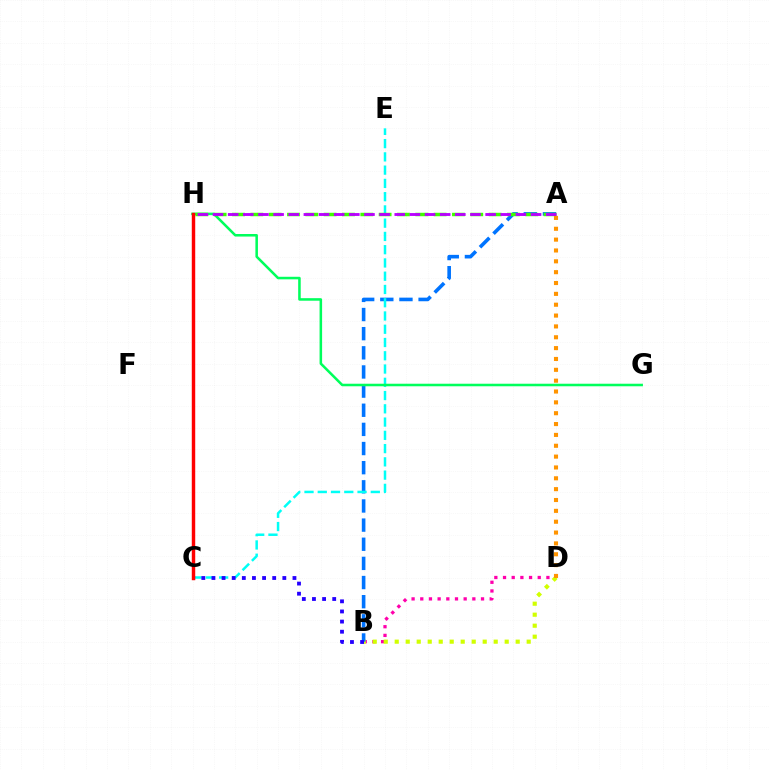{('B', 'D'): [{'color': '#ff00ac', 'line_style': 'dotted', 'thickness': 2.36}, {'color': '#d1ff00', 'line_style': 'dotted', 'thickness': 2.99}], ('A', 'B'): [{'color': '#0074ff', 'line_style': 'dashed', 'thickness': 2.6}], ('C', 'E'): [{'color': '#00fff6', 'line_style': 'dashed', 'thickness': 1.8}], ('G', 'H'): [{'color': '#00ff5c', 'line_style': 'solid', 'thickness': 1.83}], ('A', 'H'): [{'color': '#3dff00', 'line_style': 'dashed', 'thickness': 2.49}, {'color': '#b900ff', 'line_style': 'dashed', 'thickness': 2.06}], ('A', 'D'): [{'color': '#ff9400', 'line_style': 'dotted', 'thickness': 2.95}], ('B', 'C'): [{'color': '#2500ff', 'line_style': 'dotted', 'thickness': 2.75}], ('C', 'H'): [{'color': '#ff0000', 'line_style': 'solid', 'thickness': 2.47}]}